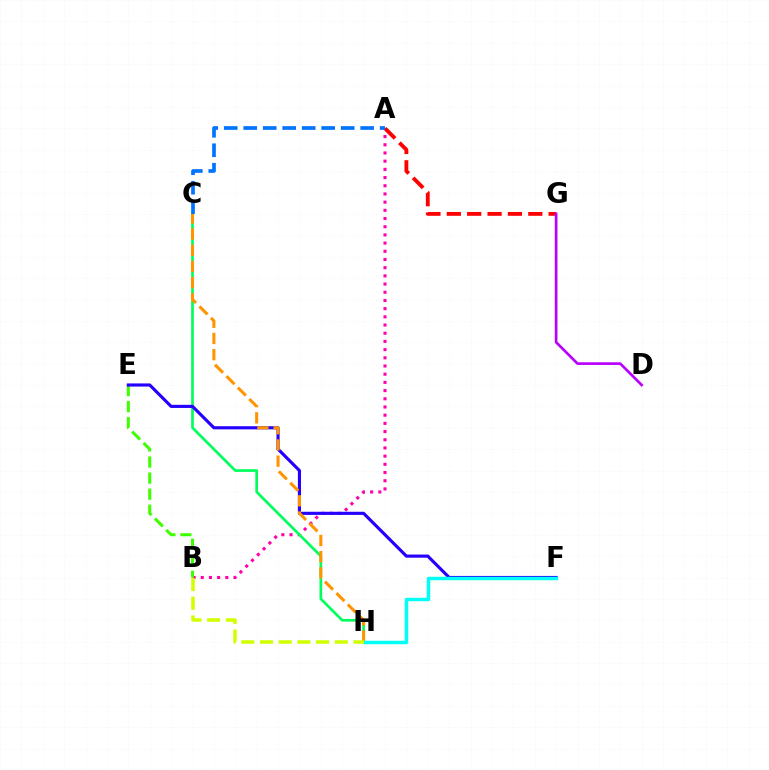{('A', 'B'): [{'color': '#ff00ac', 'line_style': 'dotted', 'thickness': 2.23}], ('A', 'G'): [{'color': '#ff0000', 'line_style': 'dashed', 'thickness': 2.77}], ('C', 'H'): [{'color': '#00ff5c', 'line_style': 'solid', 'thickness': 1.93}, {'color': '#ff9400', 'line_style': 'dashed', 'thickness': 2.2}], ('B', 'E'): [{'color': '#3dff00', 'line_style': 'dashed', 'thickness': 2.18}], ('E', 'F'): [{'color': '#2500ff', 'line_style': 'solid', 'thickness': 2.26}], ('A', 'C'): [{'color': '#0074ff', 'line_style': 'dashed', 'thickness': 2.65}], ('F', 'H'): [{'color': '#00fff6', 'line_style': 'solid', 'thickness': 2.49}], ('D', 'G'): [{'color': '#b900ff', 'line_style': 'solid', 'thickness': 1.93}], ('B', 'H'): [{'color': '#d1ff00', 'line_style': 'dashed', 'thickness': 2.54}]}